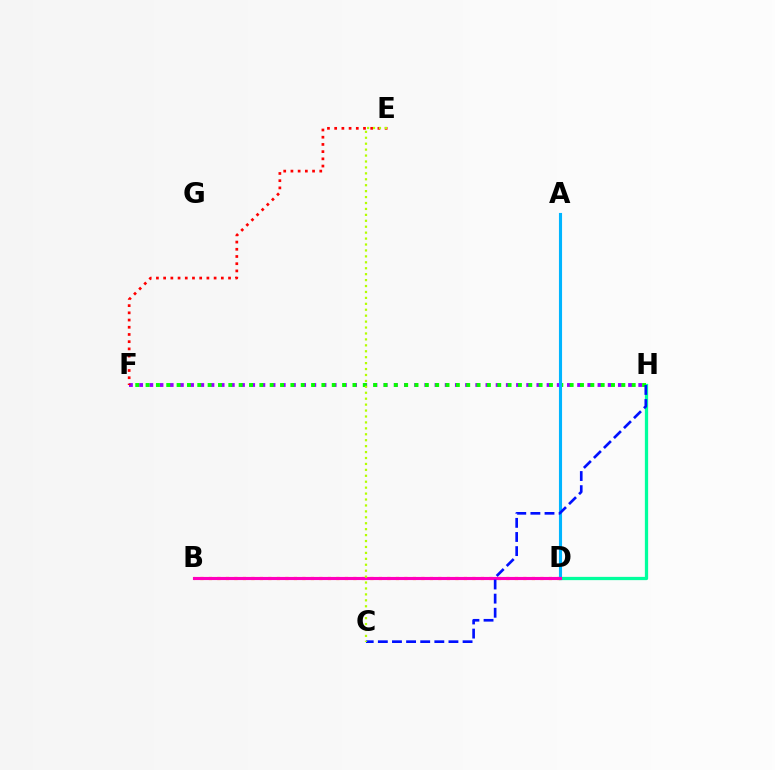{('F', 'H'): [{'color': '#9b00ff', 'line_style': 'dotted', 'thickness': 2.77}, {'color': '#08ff00', 'line_style': 'dotted', 'thickness': 2.81}], ('E', 'F'): [{'color': '#ff0000', 'line_style': 'dotted', 'thickness': 1.96}], ('D', 'H'): [{'color': '#00ff9d', 'line_style': 'solid', 'thickness': 2.35}], ('B', 'D'): [{'color': '#ffa500', 'line_style': 'dotted', 'thickness': 2.31}, {'color': '#ff00bd', 'line_style': 'solid', 'thickness': 2.24}], ('A', 'D'): [{'color': '#00b5ff', 'line_style': 'solid', 'thickness': 2.24}], ('C', 'H'): [{'color': '#0010ff', 'line_style': 'dashed', 'thickness': 1.92}], ('C', 'E'): [{'color': '#b3ff00', 'line_style': 'dotted', 'thickness': 1.61}]}